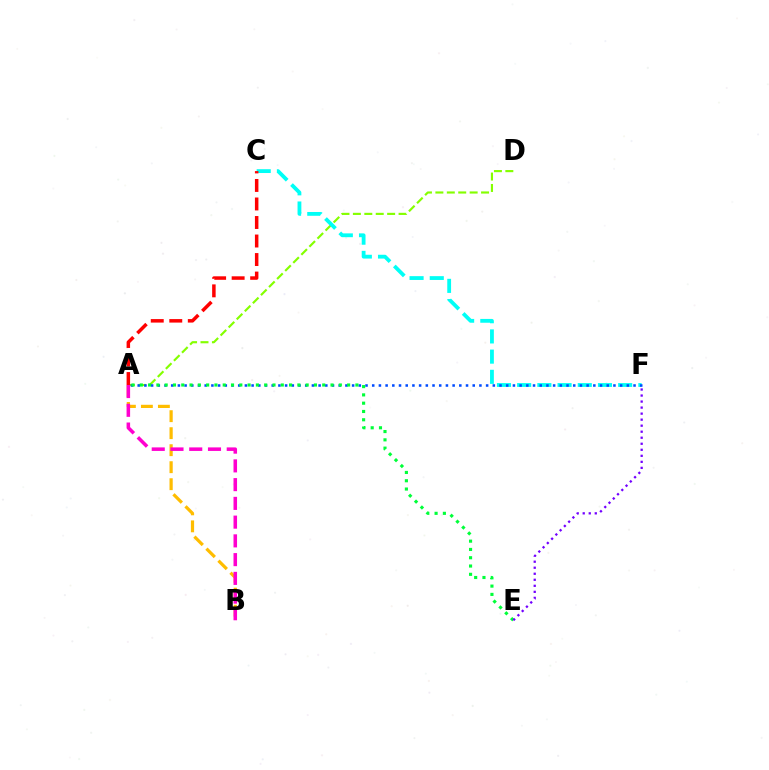{('A', 'D'): [{'color': '#84ff00', 'line_style': 'dashed', 'thickness': 1.55}], ('C', 'F'): [{'color': '#00fff6', 'line_style': 'dashed', 'thickness': 2.74}], ('A', 'C'): [{'color': '#ff0000', 'line_style': 'dashed', 'thickness': 2.52}], ('A', 'F'): [{'color': '#004bff', 'line_style': 'dotted', 'thickness': 1.82}], ('A', 'E'): [{'color': '#00ff39', 'line_style': 'dotted', 'thickness': 2.25}], ('A', 'B'): [{'color': '#ffbd00', 'line_style': 'dashed', 'thickness': 2.31}, {'color': '#ff00cf', 'line_style': 'dashed', 'thickness': 2.55}], ('E', 'F'): [{'color': '#7200ff', 'line_style': 'dotted', 'thickness': 1.64}]}